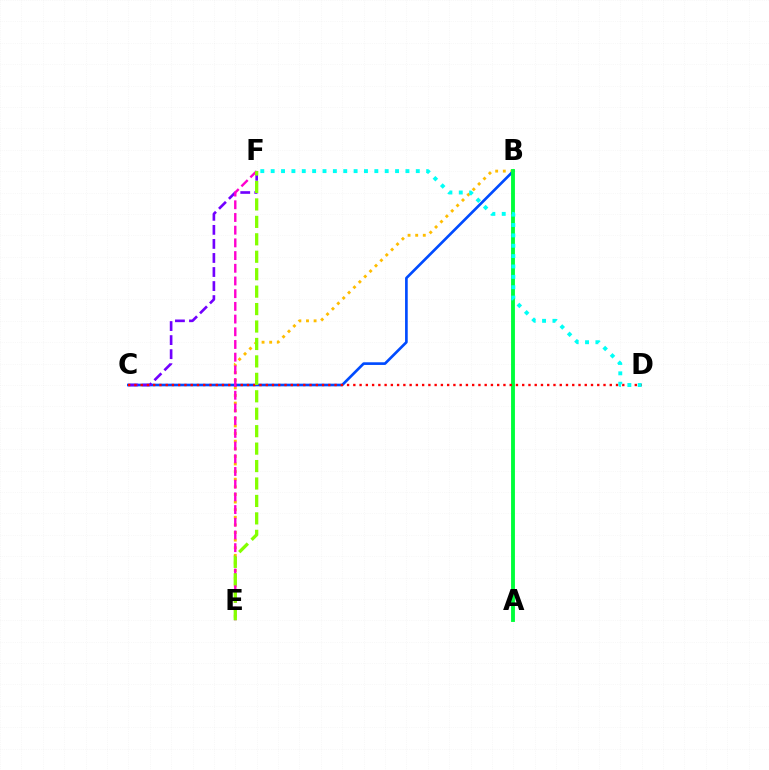{('B', 'E'): [{'color': '#ffbd00', 'line_style': 'dotted', 'thickness': 2.07}], ('B', 'C'): [{'color': '#004bff', 'line_style': 'solid', 'thickness': 1.92}], ('C', 'F'): [{'color': '#7200ff', 'line_style': 'dashed', 'thickness': 1.91}], ('A', 'B'): [{'color': '#00ff39', 'line_style': 'solid', 'thickness': 2.78}], ('C', 'D'): [{'color': '#ff0000', 'line_style': 'dotted', 'thickness': 1.7}], ('E', 'F'): [{'color': '#ff00cf', 'line_style': 'dashed', 'thickness': 1.73}, {'color': '#84ff00', 'line_style': 'dashed', 'thickness': 2.37}], ('D', 'F'): [{'color': '#00fff6', 'line_style': 'dotted', 'thickness': 2.82}]}